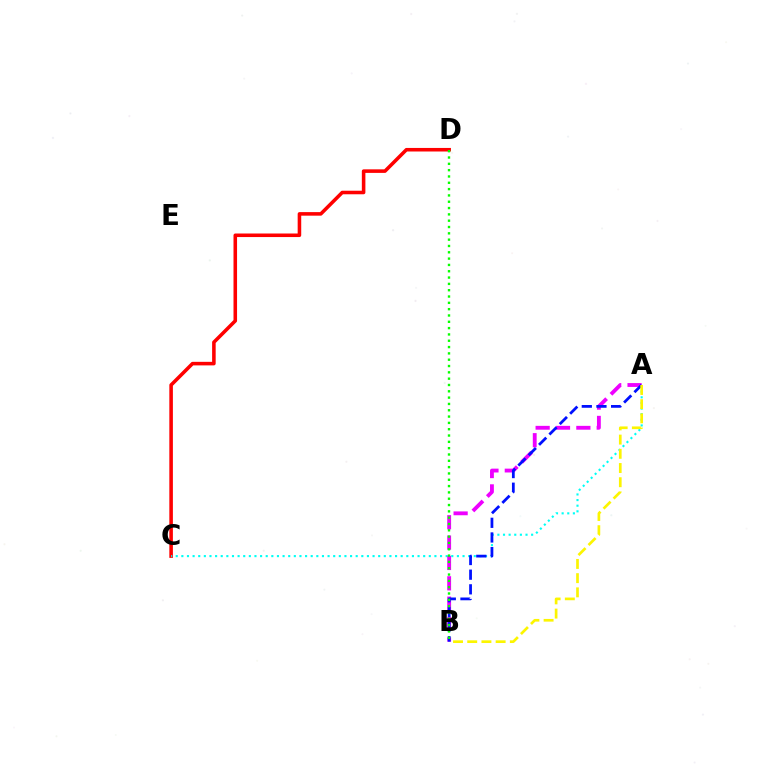{('C', 'D'): [{'color': '#ff0000', 'line_style': 'solid', 'thickness': 2.56}], ('A', 'C'): [{'color': '#00fff6', 'line_style': 'dotted', 'thickness': 1.53}], ('A', 'B'): [{'color': '#ee00ff', 'line_style': 'dashed', 'thickness': 2.77}, {'color': '#0010ff', 'line_style': 'dashed', 'thickness': 1.99}, {'color': '#fcf500', 'line_style': 'dashed', 'thickness': 1.93}], ('B', 'D'): [{'color': '#08ff00', 'line_style': 'dotted', 'thickness': 1.72}]}